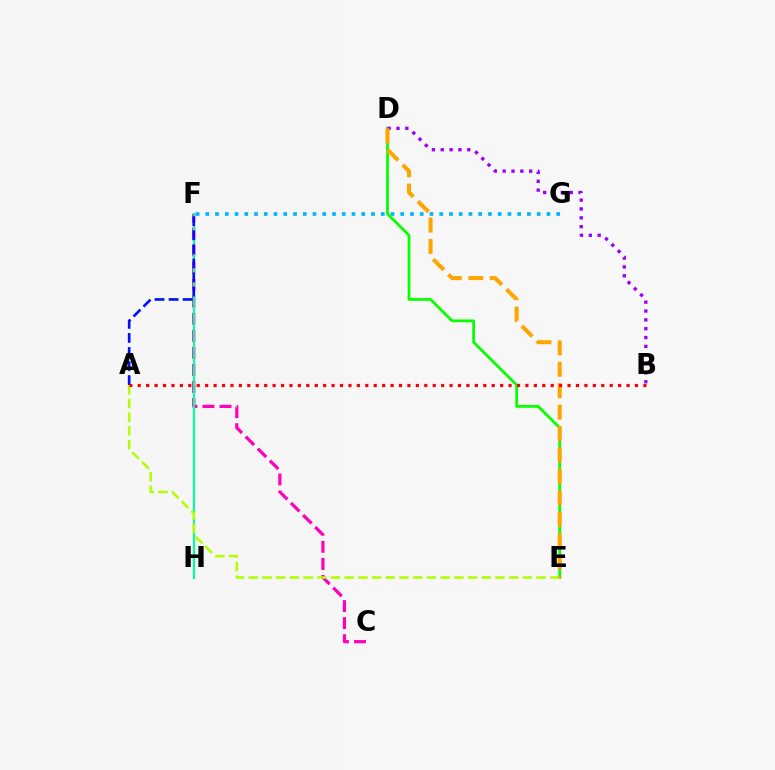{('F', 'G'): [{'color': '#00b5ff', 'line_style': 'dotted', 'thickness': 2.65}], ('C', 'F'): [{'color': '#ff00bd', 'line_style': 'dashed', 'thickness': 2.32}], ('D', 'E'): [{'color': '#08ff00', 'line_style': 'solid', 'thickness': 2.0}, {'color': '#ffa500', 'line_style': 'dashed', 'thickness': 2.91}], ('B', 'D'): [{'color': '#9b00ff', 'line_style': 'dotted', 'thickness': 2.4}], ('F', 'H'): [{'color': '#00ff9d', 'line_style': 'solid', 'thickness': 1.55}], ('A', 'F'): [{'color': '#0010ff', 'line_style': 'dashed', 'thickness': 1.91}], ('A', 'E'): [{'color': '#b3ff00', 'line_style': 'dashed', 'thickness': 1.86}], ('A', 'B'): [{'color': '#ff0000', 'line_style': 'dotted', 'thickness': 2.29}]}